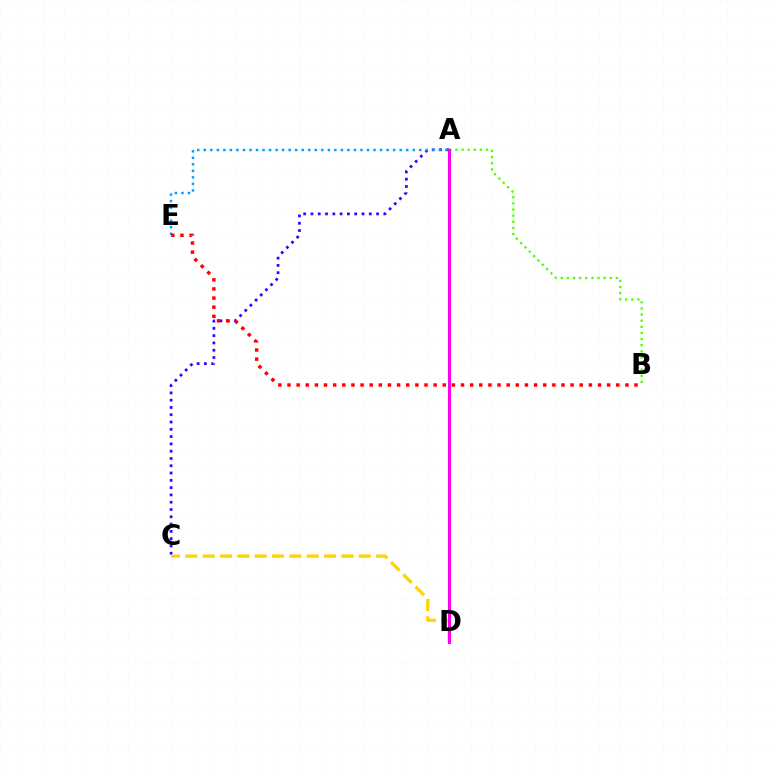{('A', 'B'): [{'color': '#4fff00', 'line_style': 'dotted', 'thickness': 1.66}], ('A', 'D'): [{'color': '#00ff86', 'line_style': 'solid', 'thickness': 1.58}, {'color': '#ff00ed', 'line_style': 'solid', 'thickness': 2.16}], ('A', 'C'): [{'color': '#3700ff', 'line_style': 'dotted', 'thickness': 1.98}], ('A', 'E'): [{'color': '#009eff', 'line_style': 'dotted', 'thickness': 1.77}], ('C', 'D'): [{'color': '#ffd500', 'line_style': 'dashed', 'thickness': 2.36}], ('B', 'E'): [{'color': '#ff0000', 'line_style': 'dotted', 'thickness': 2.48}]}